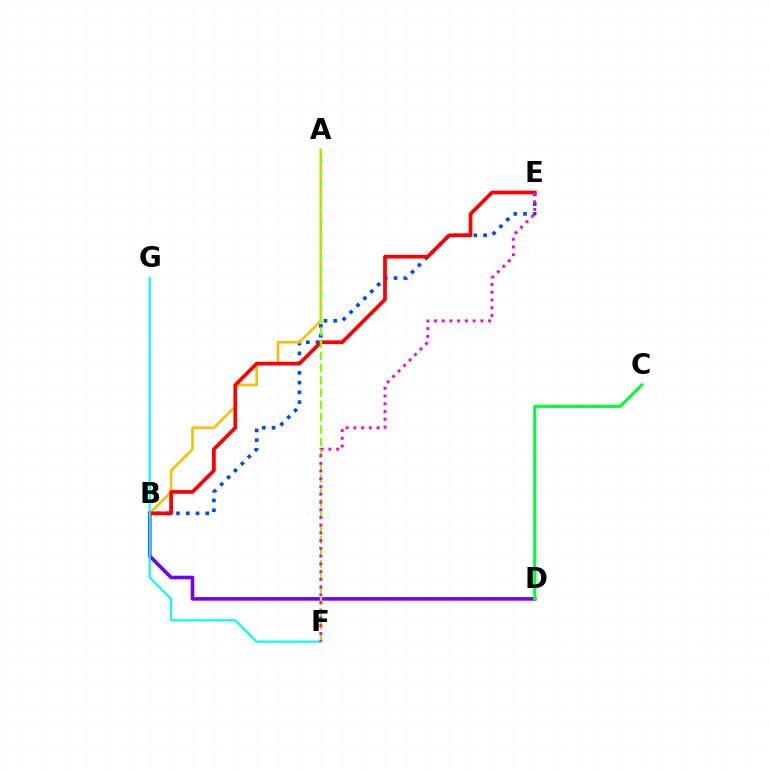{('B', 'E'): [{'color': '#004bff', 'line_style': 'dotted', 'thickness': 2.65}, {'color': '#ff0000', 'line_style': 'solid', 'thickness': 2.68}], ('A', 'B'): [{'color': '#ffbd00', 'line_style': 'solid', 'thickness': 1.89}], ('B', 'D'): [{'color': '#7200ff', 'line_style': 'solid', 'thickness': 2.59}], ('F', 'G'): [{'color': '#00fff6', 'line_style': 'solid', 'thickness': 1.54}], ('A', 'F'): [{'color': '#84ff00', 'line_style': 'dashed', 'thickness': 1.66}], ('C', 'D'): [{'color': '#00ff39', 'line_style': 'solid', 'thickness': 2.24}], ('E', 'F'): [{'color': '#ff00cf', 'line_style': 'dotted', 'thickness': 2.1}]}